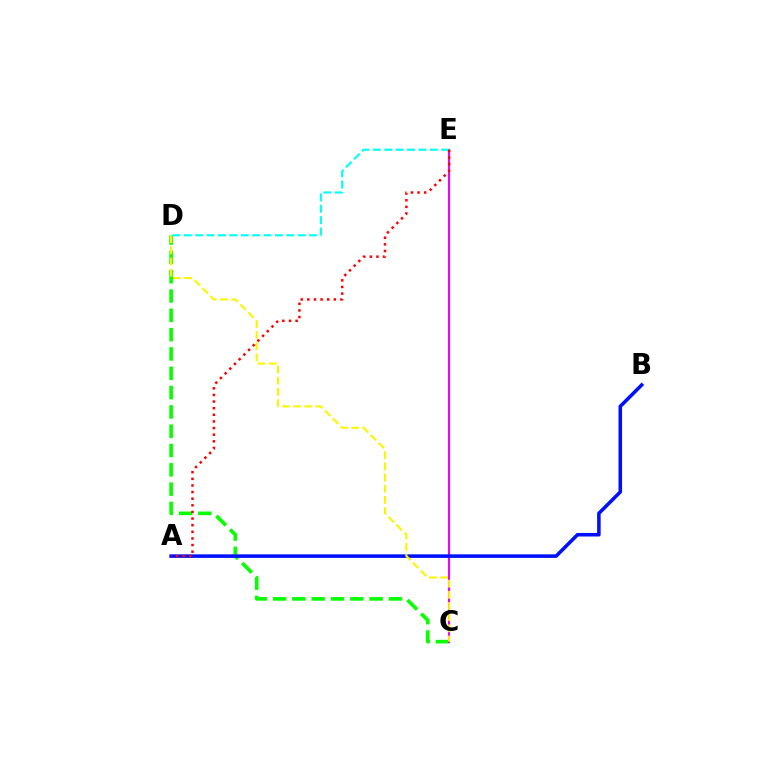{('C', 'D'): [{'color': '#08ff00', 'line_style': 'dashed', 'thickness': 2.62}, {'color': '#fcf500', 'line_style': 'dashed', 'thickness': 1.52}], ('C', 'E'): [{'color': '#ee00ff', 'line_style': 'solid', 'thickness': 1.52}], ('A', 'B'): [{'color': '#0010ff', 'line_style': 'solid', 'thickness': 2.56}], ('D', 'E'): [{'color': '#00fff6', 'line_style': 'dashed', 'thickness': 1.55}], ('A', 'E'): [{'color': '#ff0000', 'line_style': 'dotted', 'thickness': 1.8}]}